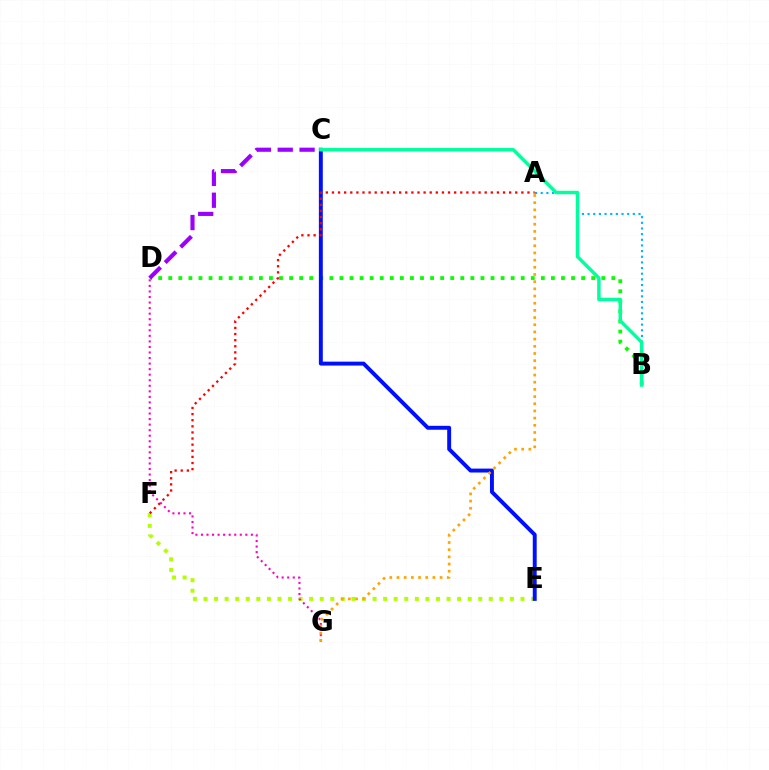{('E', 'F'): [{'color': '#b3ff00', 'line_style': 'dotted', 'thickness': 2.87}], ('D', 'G'): [{'color': '#ff00bd', 'line_style': 'dotted', 'thickness': 1.51}], ('B', 'D'): [{'color': '#08ff00', 'line_style': 'dotted', 'thickness': 2.74}], ('C', 'E'): [{'color': '#0010ff', 'line_style': 'solid', 'thickness': 2.83}], ('A', 'B'): [{'color': '#00b5ff', 'line_style': 'dotted', 'thickness': 1.54}], ('C', 'D'): [{'color': '#9b00ff', 'line_style': 'dashed', 'thickness': 2.97}], ('A', 'F'): [{'color': '#ff0000', 'line_style': 'dotted', 'thickness': 1.66}], ('A', 'G'): [{'color': '#ffa500', 'line_style': 'dotted', 'thickness': 1.95}], ('B', 'C'): [{'color': '#00ff9d', 'line_style': 'solid', 'thickness': 2.48}]}